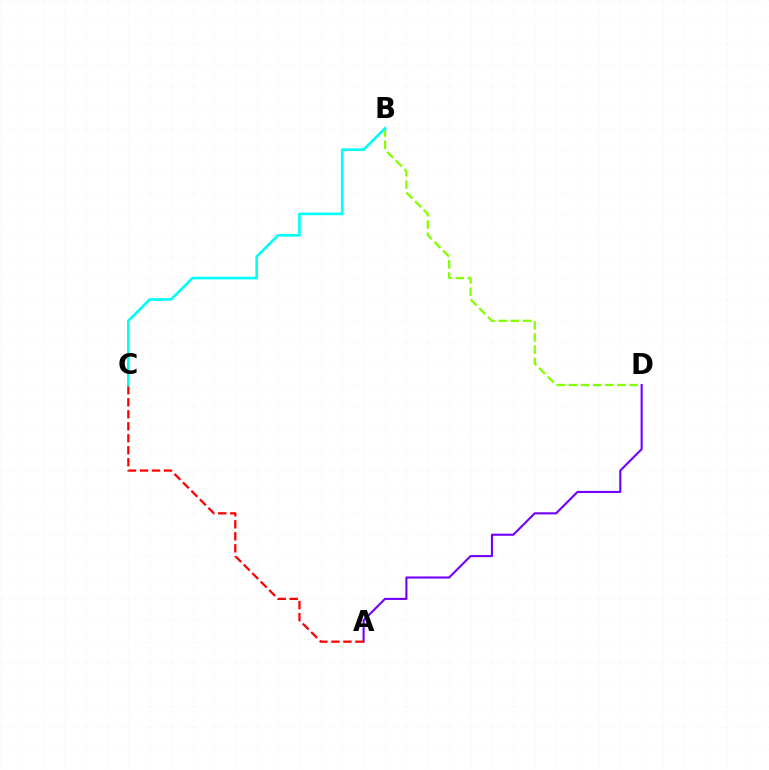{('A', 'D'): [{'color': '#7200ff', 'line_style': 'solid', 'thickness': 1.52}], ('A', 'C'): [{'color': '#ff0000', 'line_style': 'dashed', 'thickness': 1.63}], ('B', 'D'): [{'color': '#84ff00', 'line_style': 'dashed', 'thickness': 1.65}], ('B', 'C'): [{'color': '#00fff6', 'line_style': 'solid', 'thickness': 1.92}]}